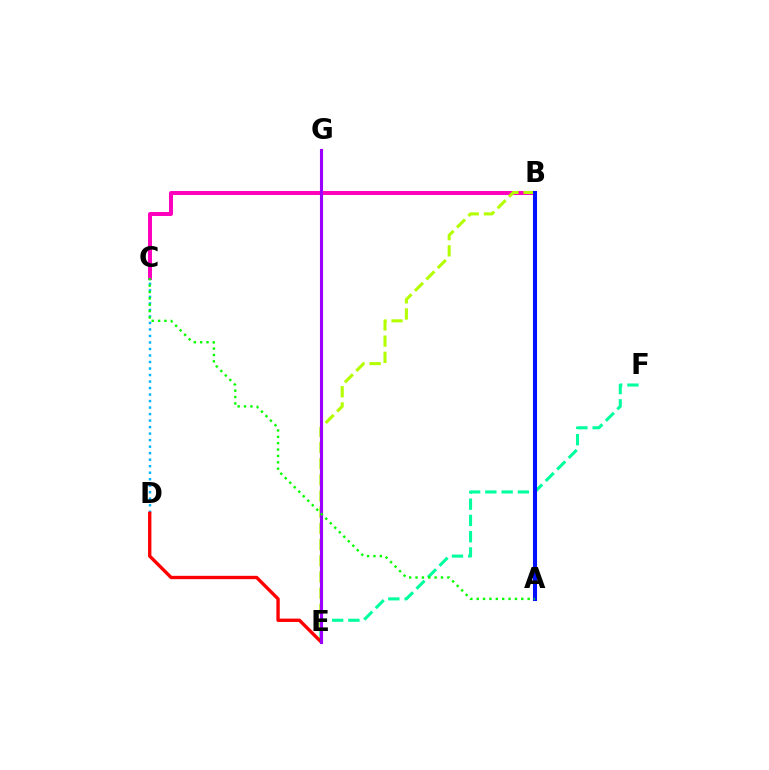{('B', 'C'): [{'color': '#ff00bd', 'line_style': 'solid', 'thickness': 2.85}], ('E', 'F'): [{'color': '#00ff9d', 'line_style': 'dashed', 'thickness': 2.21}], ('B', 'E'): [{'color': '#b3ff00', 'line_style': 'dashed', 'thickness': 2.2}], ('A', 'B'): [{'color': '#ffa500', 'line_style': 'dotted', 'thickness': 1.56}, {'color': '#0010ff', 'line_style': 'solid', 'thickness': 2.92}], ('C', 'D'): [{'color': '#00b5ff', 'line_style': 'dotted', 'thickness': 1.77}], ('D', 'E'): [{'color': '#ff0000', 'line_style': 'solid', 'thickness': 2.42}], ('E', 'G'): [{'color': '#9b00ff', 'line_style': 'solid', 'thickness': 2.24}], ('A', 'C'): [{'color': '#08ff00', 'line_style': 'dotted', 'thickness': 1.73}]}